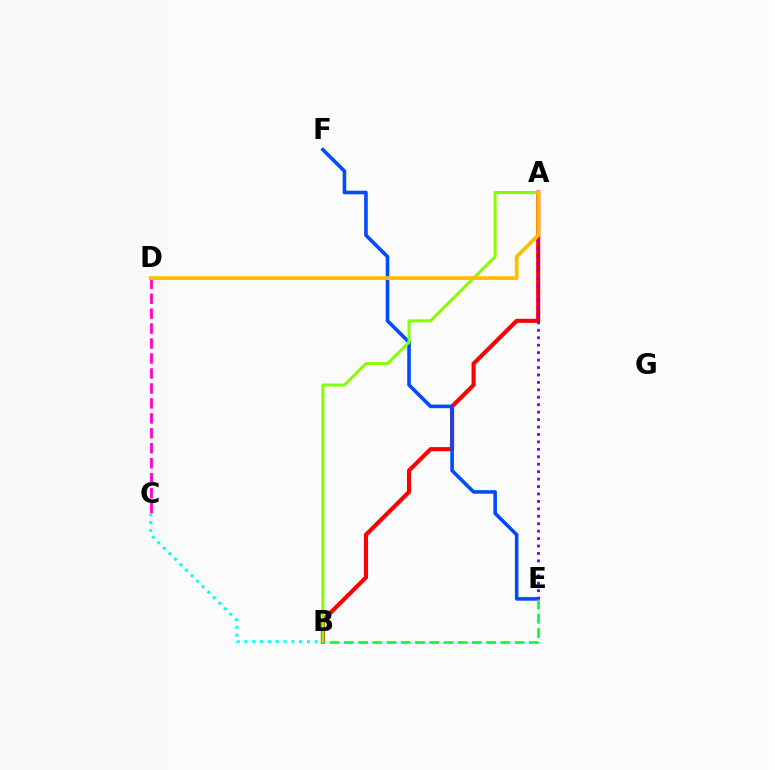{('C', 'D'): [{'color': '#ff00cf', 'line_style': 'dashed', 'thickness': 2.03}], ('B', 'C'): [{'color': '#00fff6', 'line_style': 'dotted', 'thickness': 2.12}], ('A', 'B'): [{'color': '#ff0000', 'line_style': 'solid', 'thickness': 2.97}, {'color': '#84ff00', 'line_style': 'solid', 'thickness': 2.14}], ('E', 'F'): [{'color': '#004bff', 'line_style': 'solid', 'thickness': 2.59}], ('A', 'E'): [{'color': '#7200ff', 'line_style': 'dotted', 'thickness': 2.02}], ('A', 'D'): [{'color': '#ffbd00', 'line_style': 'solid', 'thickness': 2.7}], ('B', 'E'): [{'color': '#00ff39', 'line_style': 'dashed', 'thickness': 1.93}]}